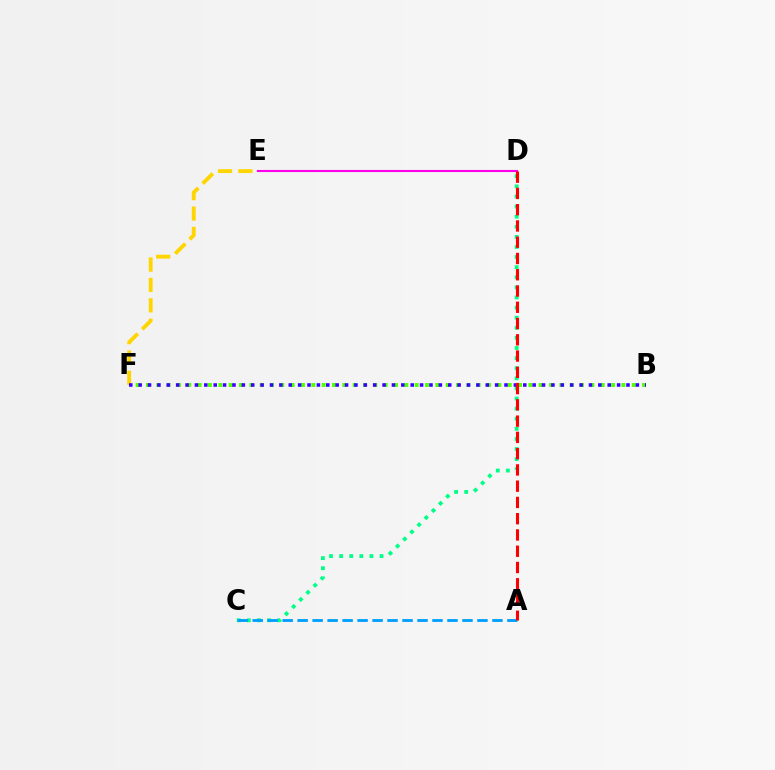{('E', 'F'): [{'color': '#ffd500', 'line_style': 'dashed', 'thickness': 2.77}], ('D', 'E'): [{'color': '#ff00ed', 'line_style': 'solid', 'thickness': 1.52}], ('C', 'D'): [{'color': '#00ff86', 'line_style': 'dotted', 'thickness': 2.74}], ('B', 'F'): [{'color': '#4fff00', 'line_style': 'dotted', 'thickness': 2.81}, {'color': '#3700ff', 'line_style': 'dotted', 'thickness': 2.55}], ('A', 'C'): [{'color': '#009eff', 'line_style': 'dashed', 'thickness': 2.04}], ('A', 'D'): [{'color': '#ff0000', 'line_style': 'dashed', 'thickness': 2.21}]}